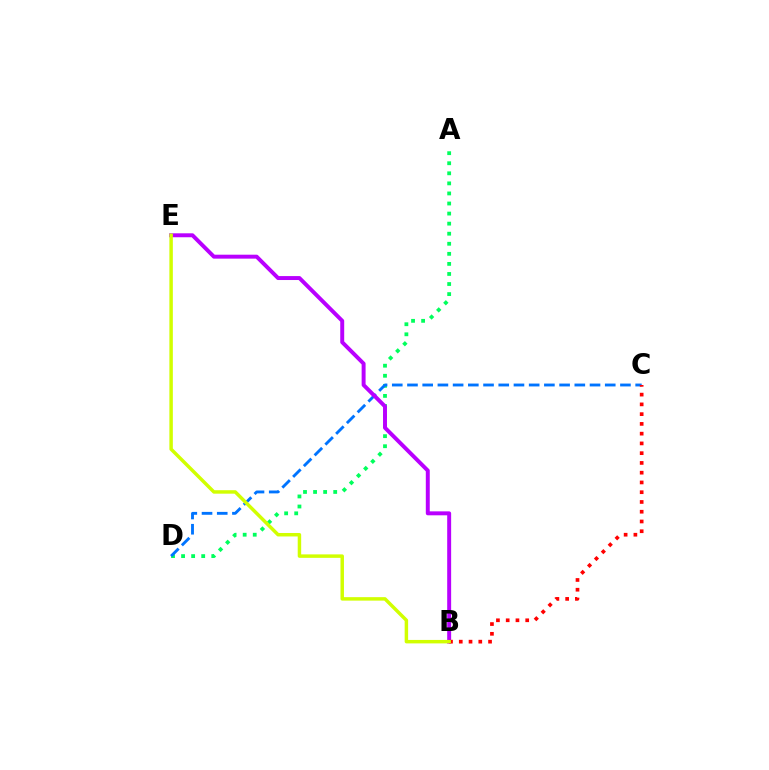{('A', 'D'): [{'color': '#00ff5c', 'line_style': 'dotted', 'thickness': 2.73}], ('C', 'D'): [{'color': '#0074ff', 'line_style': 'dashed', 'thickness': 2.07}], ('B', 'E'): [{'color': '#b900ff', 'line_style': 'solid', 'thickness': 2.84}, {'color': '#d1ff00', 'line_style': 'solid', 'thickness': 2.5}], ('B', 'C'): [{'color': '#ff0000', 'line_style': 'dotted', 'thickness': 2.65}]}